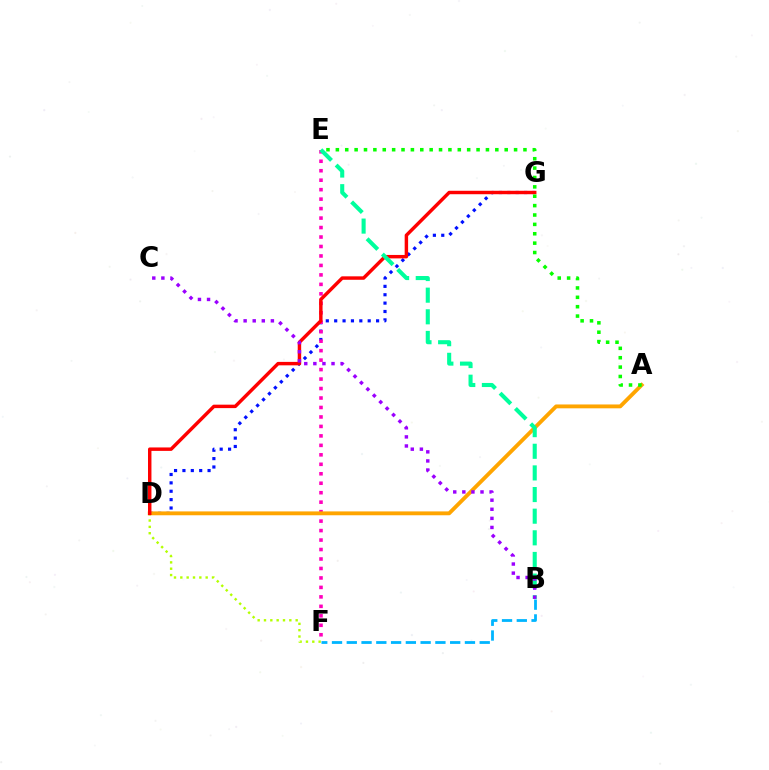{('D', 'F'): [{'color': '#b3ff00', 'line_style': 'dotted', 'thickness': 1.72}], ('D', 'G'): [{'color': '#0010ff', 'line_style': 'dotted', 'thickness': 2.28}, {'color': '#ff0000', 'line_style': 'solid', 'thickness': 2.48}], ('E', 'F'): [{'color': '#ff00bd', 'line_style': 'dotted', 'thickness': 2.57}], ('B', 'F'): [{'color': '#00b5ff', 'line_style': 'dashed', 'thickness': 2.01}], ('A', 'D'): [{'color': '#ffa500', 'line_style': 'solid', 'thickness': 2.77}], ('B', 'E'): [{'color': '#00ff9d', 'line_style': 'dashed', 'thickness': 2.94}], ('B', 'C'): [{'color': '#9b00ff', 'line_style': 'dotted', 'thickness': 2.47}], ('A', 'E'): [{'color': '#08ff00', 'line_style': 'dotted', 'thickness': 2.55}]}